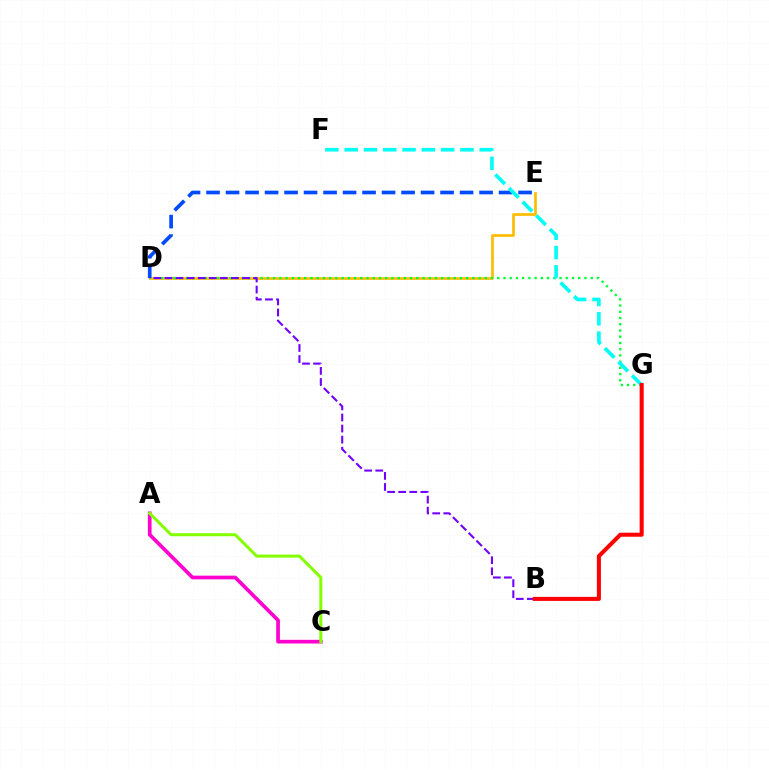{('D', 'E'): [{'color': '#ffbd00', 'line_style': 'solid', 'thickness': 1.94}, {'color': '#004bff', 'line_style': 'dashed', 'thickness': 2.65}], ('D', 'G'): [{'color': '#00ff39', 'line_style': 'dotted', 'thickness': 1.69}], ('A', 'C'): [{'color': '#ff00cf', 'line_style': 'solid', 'thickness': 2.66}, {'color': '#84ff00', 'line_style': 'solid', 'thickness': 2.17}], ('F', 'G'): [{'color': '#00fff6', 'line_style': 'dashed', 'thickness': 2.62}], ('B', 'D'): [{'color': '#7200ff', 'line_style': 'dashed', 'thickness': 1.51}], ('B', 'G'): [{'color': '#ff0000', 'line_style': 'solid', 'thickness': 2.91}]}